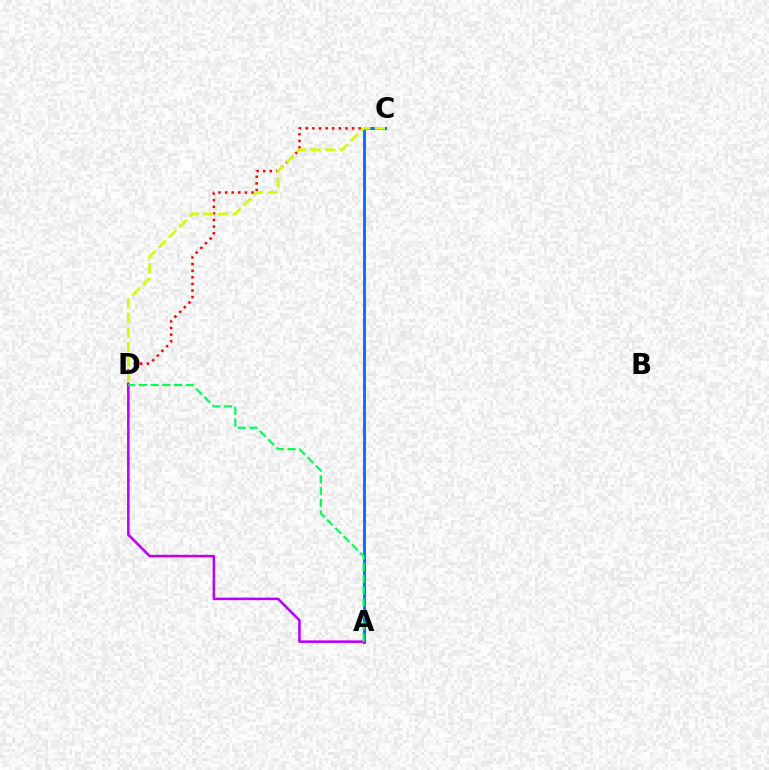{('C', 'D'): [{'color': '#ff0000', 'line_style': 'dotted', 'thickness': 1.8}, {'color': '#d1ff00', 'line_style': 'dashed', 'thickness': 1.99}], ('A', 'C'): [{'color': '#0074ff', 'line_style': 'solid', 'thickness': 2.1}], ('A', 'D'): [{'color': '#b900ff', 'line_style': 'solid', 'thickness': 1.86}, {'color': '#00ff5c', 'line_style': 'dashed', 'thickness': 1.59}]}